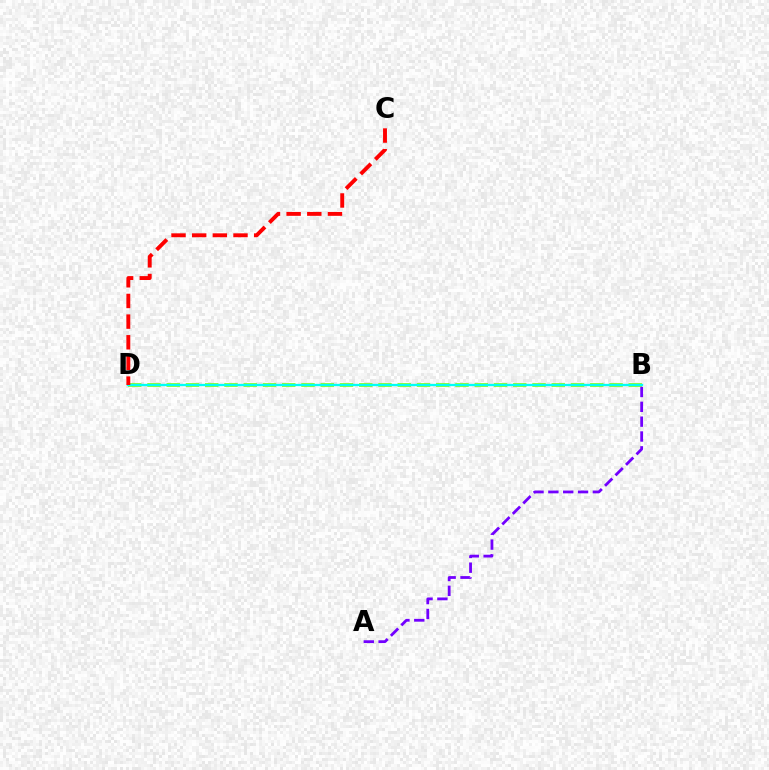{('B', 'D'): [{'color': '#84ff00', 'line_style': 'dashed', 'thickness': 2.62}, {'color': '#00fff6', 'line_style': 'solid', 'thickness': 1.66}], ('C', 'D'): [{'color': '#ff0000', 'line_style': 'dashed', 'thickness': 2.81}], ('A', 'B'): [{'color': '#7200ff', 'line_style': 'dashed', 'thickness': 2.02}]}